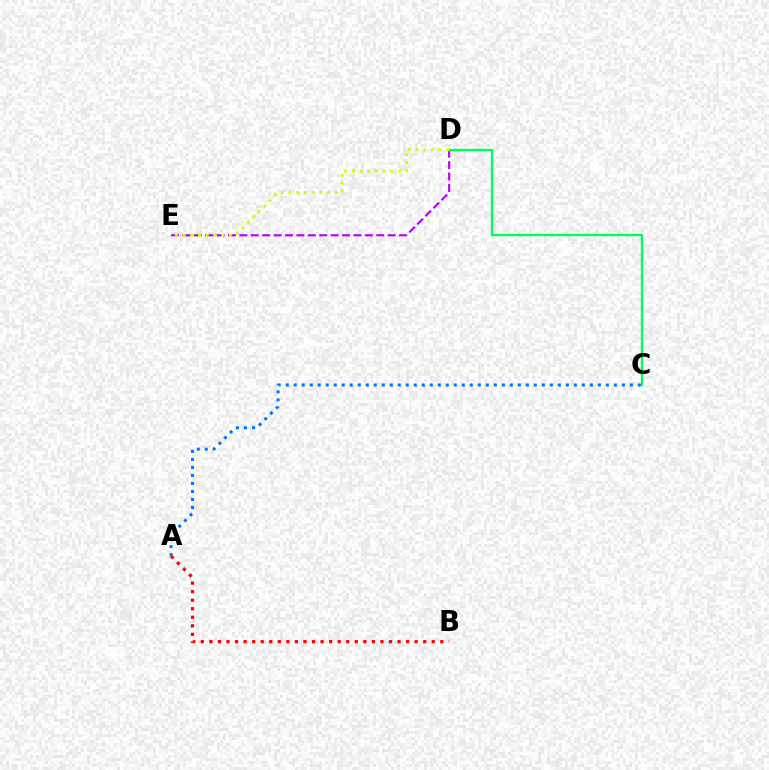{('A', 'C'): [{'color': '#0074ff', 'line_style': 'dotted', 'thickness': 2.17}], ('D', 'E'): [{'color': '#b900ff', 'line_style': 'dashed', 'thickness': 1.55}, {'color': '#d1ff00', 'line_style': 'dotted', 'thickness': 2.1}], ('C', 'D'): [{'color': '#00ff5c', 'line_style': 'solid', 'thickness': 1.7}], ('A', 'B'): [{'color': '#ff0000', 'line_style': 'dotted', 'thickness': 2.32}]}